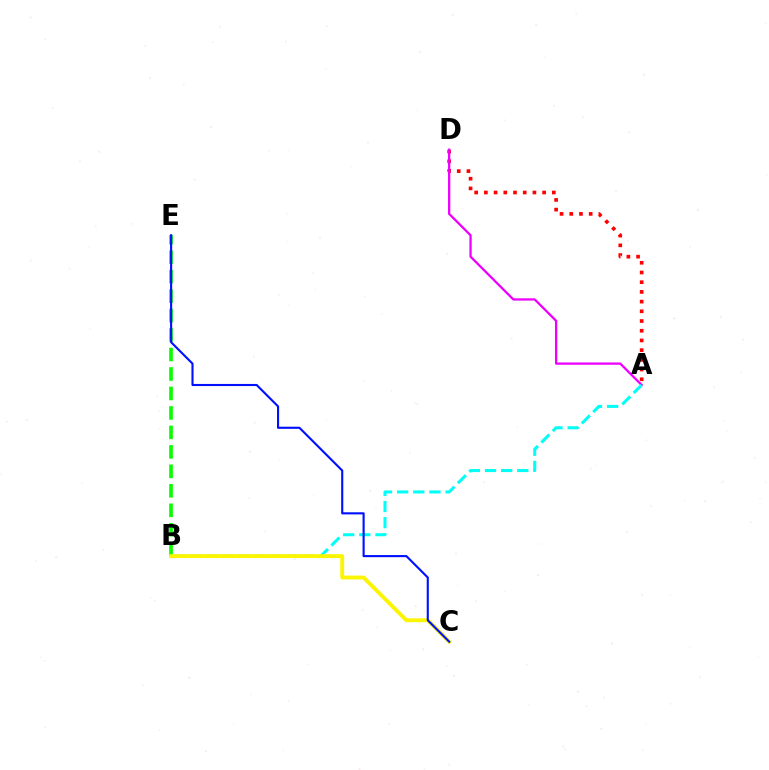{('A', 'D'): [{'color': '#ff0000', 'line_style': 'dotted', 'thickness': 2.64}, {'color': '#ee00ff', 'line_style': 'solid', 'thickness': 1.65}], ('B', 'E'): [{'color': '#08ff00', 'line_style': 'dashed', 'thickness': 2.64}], ('A', 'B'): [{'color': '#00fff6', 'line_style': 'dashed', 'thickness': 2.19}], ('B', 'C'): [{'color': '#fcf500', 'line_style': 'solid', 'thickness': 2.79}], ('C', 'E'): [{'color': '#0010ff', 'line_style': 'solid', 'thickness': 1.53}]}